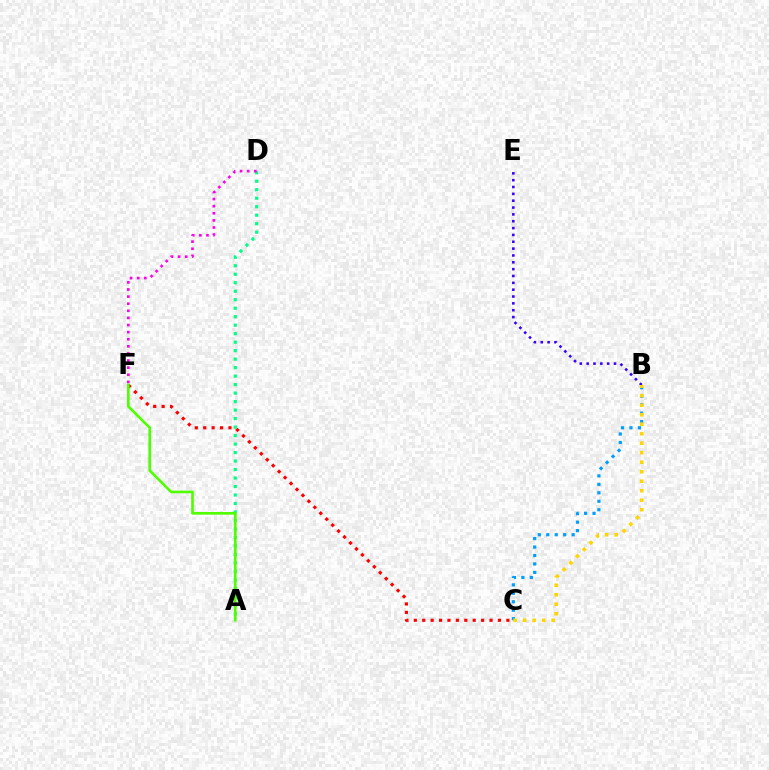{('C', 'F'): [{'color': '#ff0000', 'line_style': 'dotted', 'thickness': 2.29}], ('A', 'D'): [{'color': '#00ff86', 'line_style': 'dotted', 'thickness': 2.31}], ('D', 'F'): [{'color': '#ff00ed', 'line_style': 'dotted', 'thickness': 1.93}], ('A', 'F'): [{'color': '#4fff00', 'line_style': 'solid', 'thickness': 1.89}], ('B', 'E'): [{'color': '#3700ff', 'line_style': 'dotted', 'thickness': 1.86}], ('B', 'C'): [{'color': '#009eff', 'line_style': 'dotted', 'thickness': 2.3}, {'color': '#ffd500', 'line_style': 'dotted', 'thickness': 2.58}]}